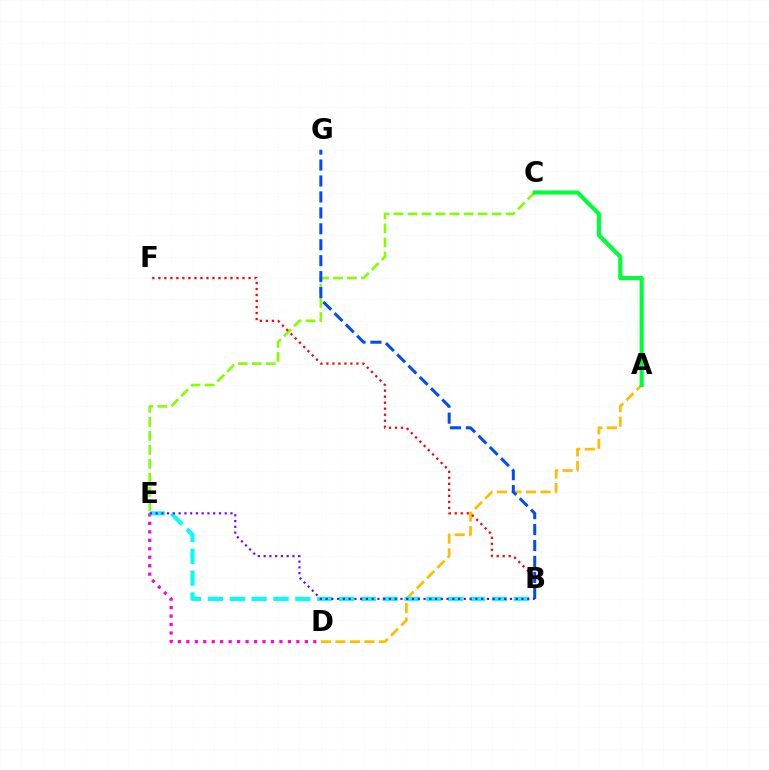{('D', 'E'): [{'color': '#ff00cf', 'line_style': 'dotted', 'thickness': 2.3}], ('A', 'D'): [{'color': '#ffbd00', 'line_style': 'dashed', 'thickness': 1.97}], ('C', 'E'): [{'color': '#84ff00', 'line_style': 'dashed', 'thickness': 1.9}], ('B', 'F'): [{'color': '#ff0000', 'line_style': 'dotted', 'thickness': 1.63}], ('A', 'C'): [{'color': '#00ff39', 'line_style': 'solid', 'thickness': 2.98}], ('B', 'G'): [{'color': '#004bff', 'line_style': 'dashed', 'thickness': 2.17}], ('B', 'E'): [{'color': '#00fff6', 'line_style': 'dashed', 'thickness': 2.97}, {'color': '#7200ff', 'line_style': 'dotted', 'thickness': 1.57}]}